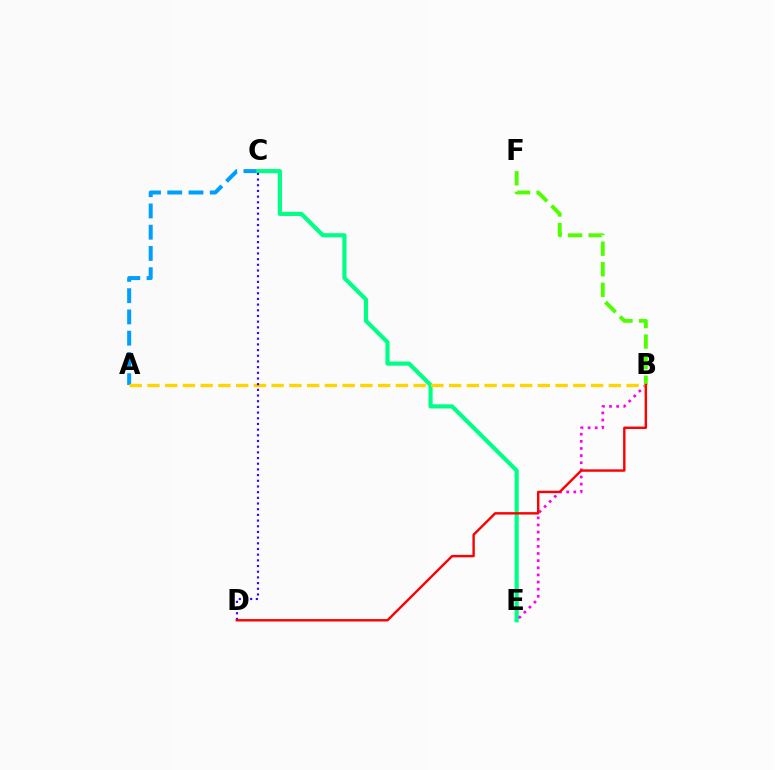{('B', 'F'): [{'color': '#4fff00', 'line_style': 'dashed', 'thickness': 2.79}], ('A', 'C'): [{'color': '#009eff', 'line_style': 'dashed', 'thickness': 2.89}], ('C', 'E'): [{'color': '#00ff86', 'line_style': 'solid', 'thickness': 3.0}], ('B', 'E'): [{'color': '#ff00ed', 'line_style': 'dotted', 'thickness': 1.94}], ('A', 'B'): [{'color': '#ffd500', 'line_style': 'dashed', 'thickness': 2.41}], ('C', 'D'): [{'color': '#3700ff', 'line_style': 'dotted', 'thickness': 1.54}], ('B', 'D'): [{'color': '#ff0000', 'line_style': 'solid', 'thickness': 1.74}]}